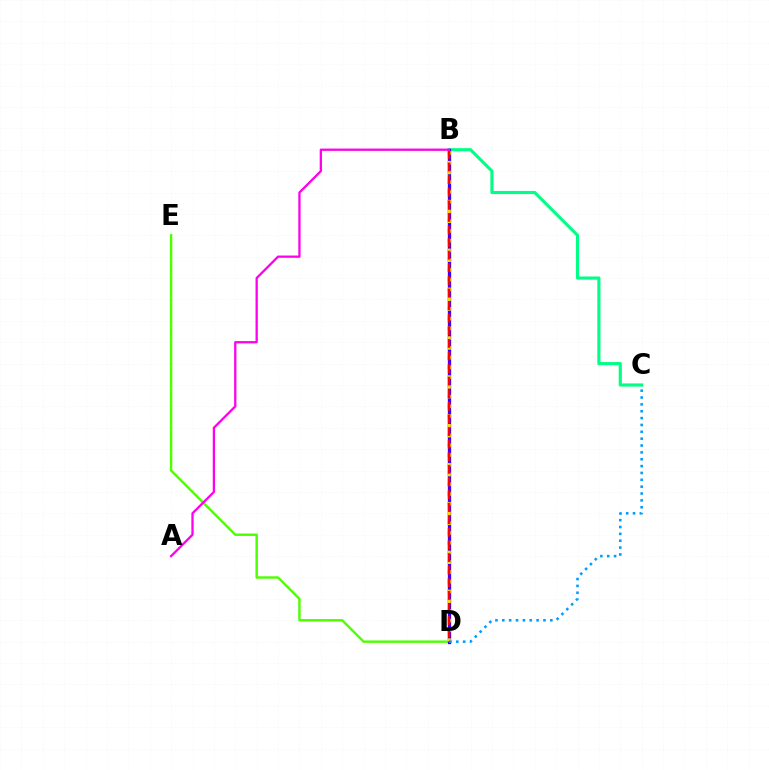{('B', 'C'): [{'color': '#00ff86', 'line_style': 'solid', 'thickness': 2.26}], ('D', 'E'): [{'color': '#4fff00', 'line_style': 'solid', 'thickness': 1.74}], ('B', 'D'): [{'color': '#3700ff', 'line_style': 'solid', 'thickness': 2.39}, {'color': '#ffd500', 'line_style': 'dotted', 'thickness': 2.65}, {'color': '#ff0000', 'line_style': 'dashed', 'thickness': 1.71}], ('C', 'D'): [{'color': '#009eff', 'line_style': 'dotted', 'thickness': 1.86}], ('A', 'B'): [{'color': '#ff00ed', 'line_style': 'solid', 'thickness': 1.65}]}